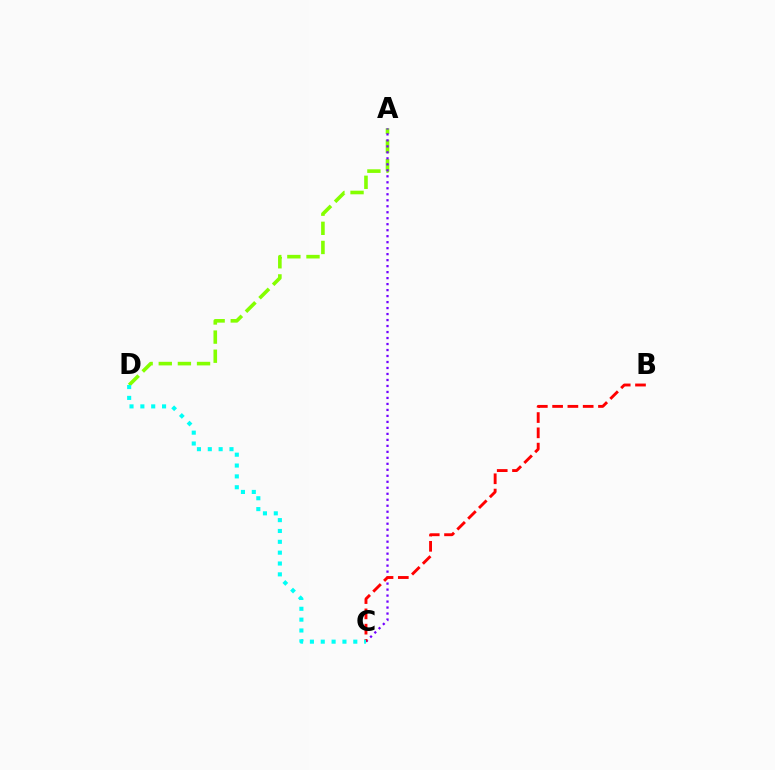{('A', 'D'): [{'color': '#84ff00', 'line_style': 'dashed', 'thickness': 2.6}], ('A', 'C'): [{'color': '#7200ff', 'line_style': 'dotted', 'thickness': 1.63}], ('B', 'C'): [{'color': '#ff0000', 'line_style': 'dashed', 'thickness': 2.08}], ('C', 'D'): [{'color': '#00fff6', 'line_style': 'dotted', 'thickness': 2.95}]}